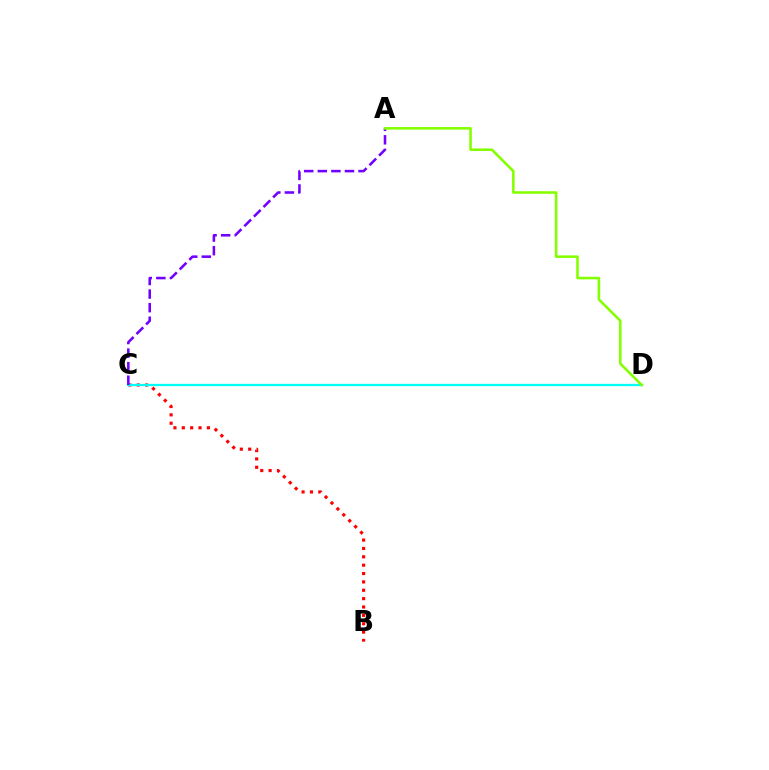{('B', 'C'): [{'color': '#ff0000', 'line_style': 'dotted', 'thickness': 2.27}], ('C', 'D'): [{'color': '#00fff6', 'line_style': 'solid', 'thickness': 1.66}], ('A', 'C'): [{'color': '#7200ff', 'line_style': 'dashed', 'thickness': 1.84}], ('A', 'D'): [{'color': '#84ff00', 'line_style': 'solid', 'thickness': 1.86}]}